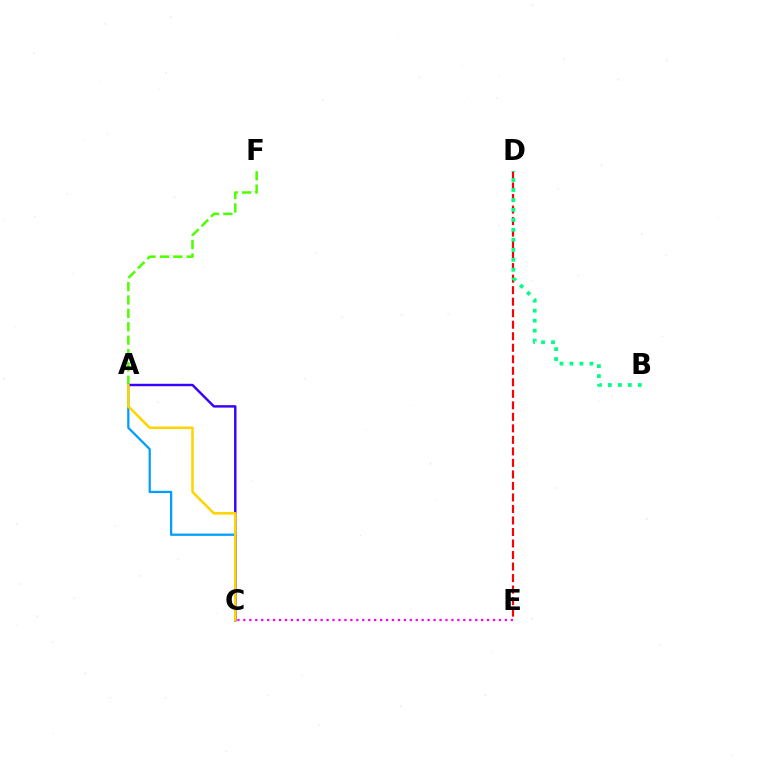{('A', 'C'): [{'color': '#009eff', 'line_style': 'solid', 'thickness': 1.63}, {'color': '#3700ff', 'line_style': 'solid', 'thickness': 1.75}, {'color': '#ffd500', 'line_style': 'solid', 'thickness': 1.83}], ('A', 'F'): [{'color': '#4fff00', 'line_style': 'dashed', 'thickness': 1.82}], ('D', 'E'): [{'color': '#ff0000', 'line_style': 'dashed', 'thickness': 1.56}], ('C', 'E'): [{'color': '#ff00ed', 'line_style': 'dotted', 'thickness': 1.62}], ('B', 'D'): [{'color': '#00ff86', 'line_style': 'dotted', 'thickness': 2.71}]}